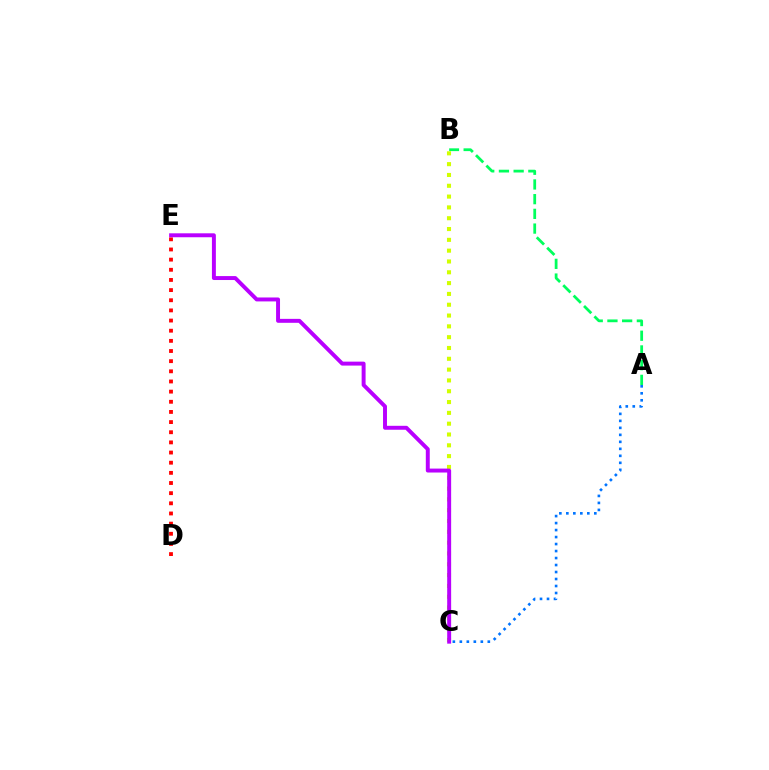{('A', 'B'): [{'color': '#00ff5c', 'line_style': 'dashed', 'thickness': 2.0}], ('A', 'C'): [{'color': '#0074ff', 'line_style': 'dotted', 'thickness': 1.9}], ('D', 'E'): [{'color': '#ff0000', 'line_style': 'dotted', 'thickness': 2.76}], ('B', 'C'): [{'color': '#d1ff00', 'line_style': 'dotted', 'thickness': 2.94}], ('C', 'E'): [{'color': '#b900ff', 'line_style': 'solid', 'thickness': 2.84}]}